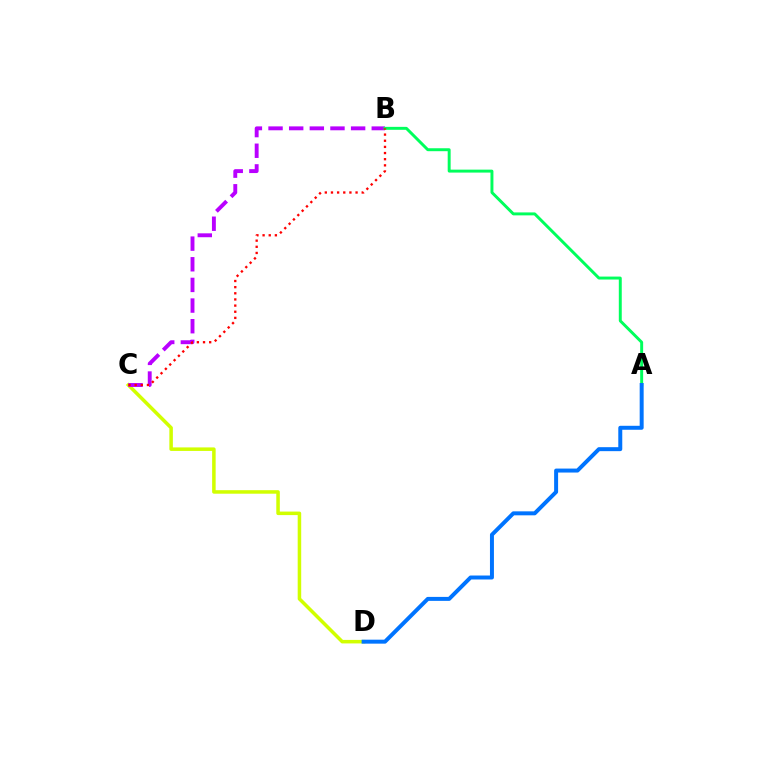{('C', 'D'): [{'color': '#d1ff00', 'line_style': 'solid', 'thickness': 2.53}], ('B', 'C'): [{'color': '#b900ff', 'line_style': 'dashed', 'thickness': 2.8}, {'color': '#ff0000', 'line_style': 'dotted', 'thickness': 1.67}], ('A', 'B'): [{'color': '#00ff5c', 'line_style': 'solid', 'thickness': 2.12}], ('A', 'D'): [{'color': '#0074ff', 'line_style': 'solid', 'thickness': 2.86}]}